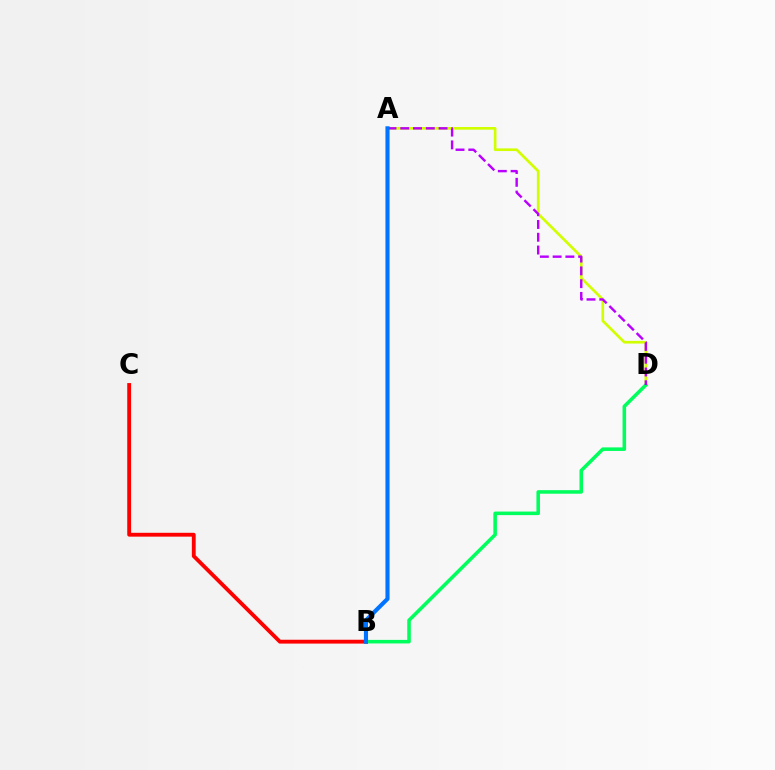{('A', 'D'): [{'color': '#d1ff00', 'line_style': 'solid', 'thickness': 1.91}, {'color': '#b900ff', 'line_style': 'dashed', 'thickness': 1.74}], ('B', 'D'): [{'color': '#00ff5c', 'line_style': 'solid', 'thickness': 2.56}], ('B', 'C'): [{'color': '#ff0000', 'line_style': 'solid', 'thickness': 2.77}], ('A', 'B'): [{'color': '#0074ff', 'line_style': 'solid', 'thickness': 2.97}]}